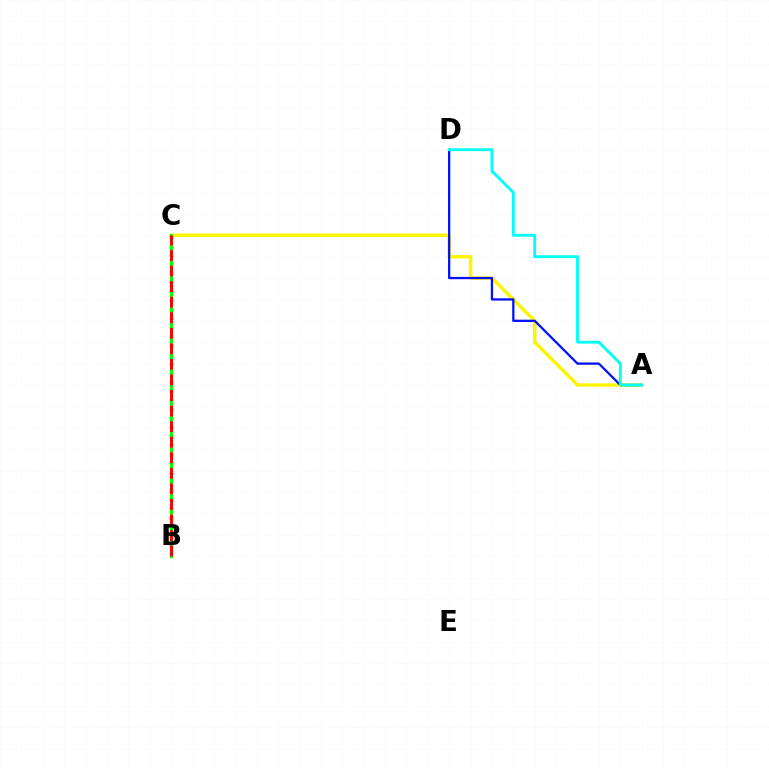{('A', 'C'): [{'color': '#fcf500', 'line_style': 'solid', 'thickness': 2.47}], ('B', 'C'): [{'color': '#ee00ff', 'line_style': 'dotted', 'thickness': 2.46}, {'color': '#08ff00', 'line_style': 'solid', 'thickness': 2.16}, {'color': '#ff0000', 'line_style': 'dashed', 'thickness': 2.11}], ('A', 'D'): [{'color': '#0010ff', 'line_style': 'solid', 'thickness': 1.63}, {'color': '#00fff6', 'line_style': 'solid', 'thickness': 2.05}]}